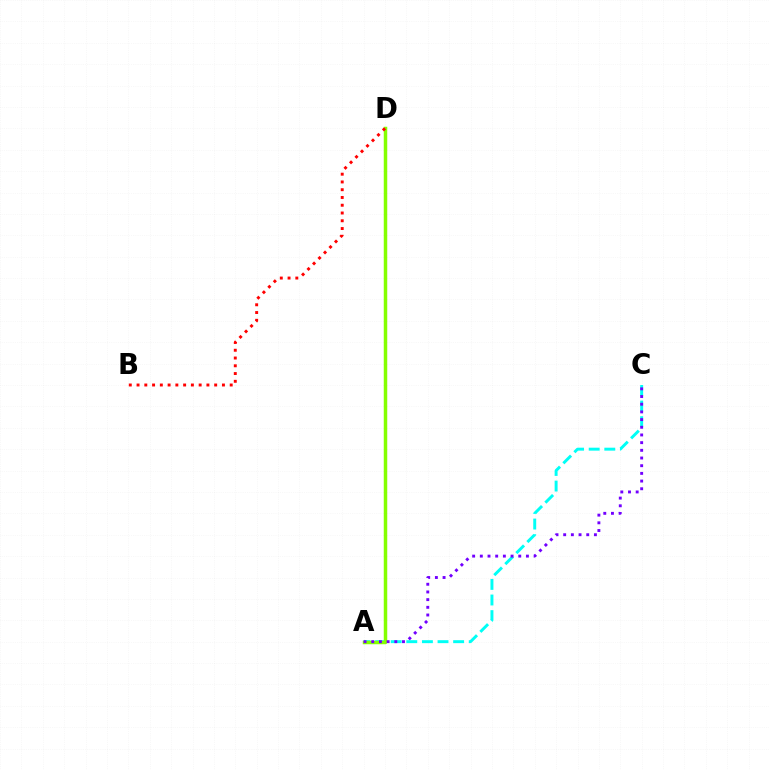{('A', 'C'): [{'color': '#00fff6', 'line_style': 'dashed', 'thickness': 2.12}, {'color': '#7200ff', 'line_style': 'dotted', 'thickness': 2.09}], ('A', 'D'): [{'color': '#84ff00', 'line_style': 'solid', 'thickness': 2.51}], ('B', 'D'): [{'color': '#ff0000', 'line_style': 'dotted', 'thickness': 2.11}]}